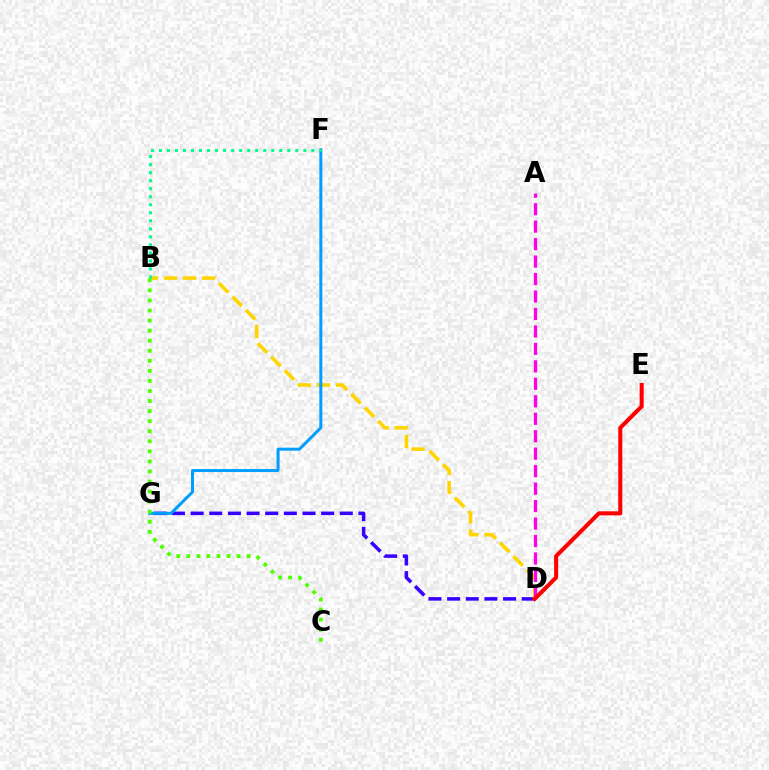{('D', 'G'): [{'color': '#3700ff', 'line_style': 'dashed', 'thickness': 2.53}], ('B', 'D'): [{'color': '#ffd500', 'line_style': 'dashed', 'thickness': 2.59}], ('A', 'D'): [{'color': '#ff00ed', 'line_style': 'dashed', 'thickness': 2.37}], ('F', 'G'): [{'color': '#009eff', 'line_style': 'solid', 'thickness': 2.15}], ('B', 'C'): [{'color': '#4fff00', 'line_style': 'dotted', 'thickness': 2.73}], ('B', 'F'): [{'color': '#00ff86', 'line_style': 'dotted', 'thickness': 2.18}], ('D', 'E'): [{'color': '#ff0000', 'line_style': 'solid', 'thickness': 2.9}]}